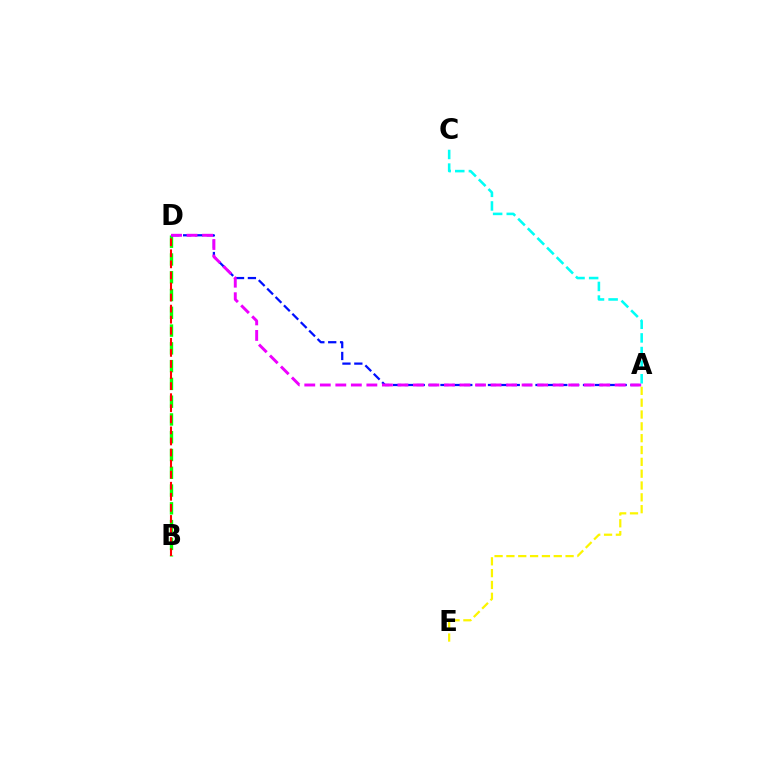{('A', 'C'): [{'color': '#00fff6', 'line_style': 'dashed', 'thickness': 1.85}], ('B', 'D'): [{'color': '#08ff00', 'line_style': 'dashed', 'thickness': 2.41}, {'color': '#ff0000', 'line_style': 'dashed', 'thickness': 1.5}], ('A', 'E'): [{'color': '#fcf500', 'line_style': 'dashed', 'thickness': 1.61}], ('A', 'D'): [{'color': '#0010ff', 'line_style': 'dashed', 'thickness': 1.61}, {'color': '#ee00ff', 'line_style': 'dashed', 'thickness': 2.11}]}